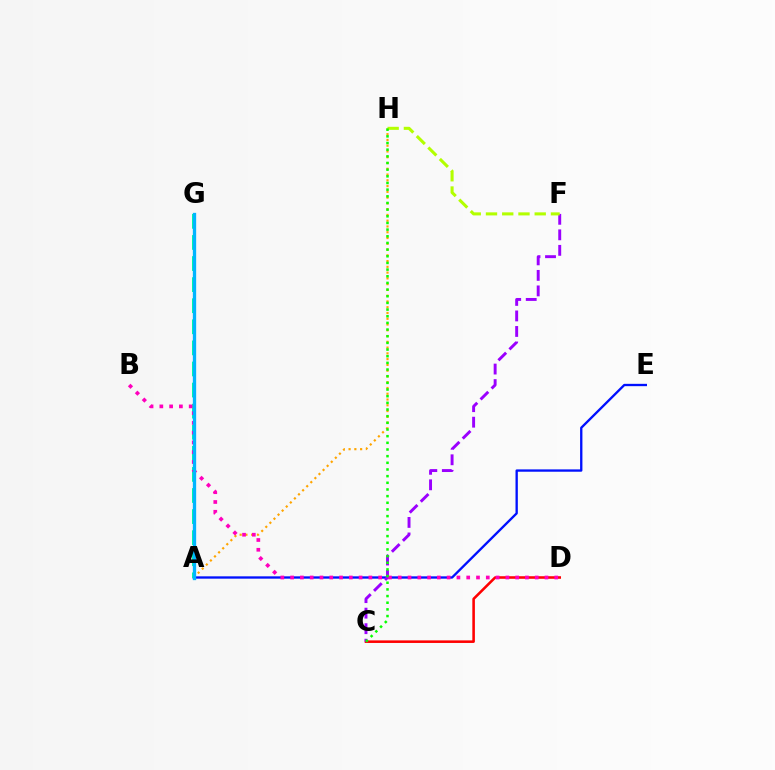{('A', 'E'): [{'color': '#0010ff', 'line_style': 'solid', 'thickness': 1.68}], ('A', 'G'): [{'color': '#00ff9d', 'line_style': 'dashed', 'thickness': 2.86}, {'color': '#00b5ff', 'line_style': 'solid', 'thickness': 2.39}], ('A', 'H'): [{'color': '#ffa500', 'line_style': 'dotted', 'thickness': 1.57}], ('C', 'D'): [{'color': '#ff0000', 'line_style': 'solid', 'thickness': 1.85}], ('C', 'F'): [{'color': '#9b00ff', 'line_style': 'dashed', 'thickness': 2.11}], ('F', 'H'): [{'color': '#b3ff00', 'line_style': 'dashed', 'thickness': 2.21}], ('B', 'D'): [{'color': '#ff00bd', 'line_style': 'dotted', 'thickness': 2.66}], ('C', 'H'): [{'color': '#08ff00', 'line_style': 'dotted', 'thickness': 1.81}]}